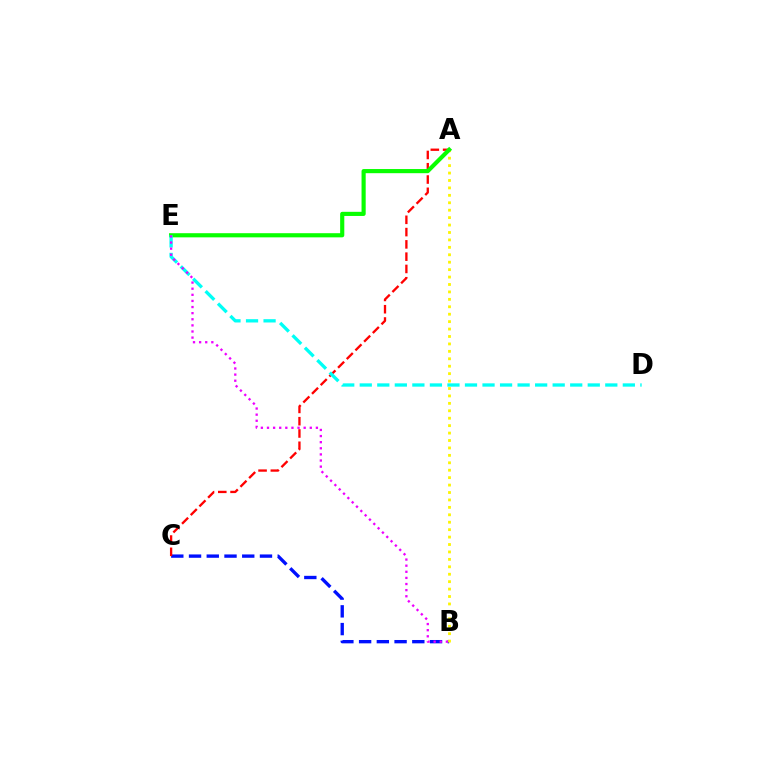{('B', 'C'): [{'color': '#0010ff', 'line_style': 'dashed', 'thickness': 2.41}], ('A', 'C'): [{'color': '#ff0000', 'line_style': 'dashed', 'thickness': 1.67}], ('A', 'B'): [{'color': '#fcf500', 'line_style': 'dotted', 'thickness': 2.02}], ('A', 'E'): [{'color': '#08ff00', 'line_style': 'solid', 'thickness': 2.99}], ('D', 'E'): [{'color': '#00fff6', 'line_style': 'dashed', 'thickness': 2.38}], ('B', 'E'): [{'color': '#ee00ff', 'line_style': 'dotted', 'thickness': 1.66}]}